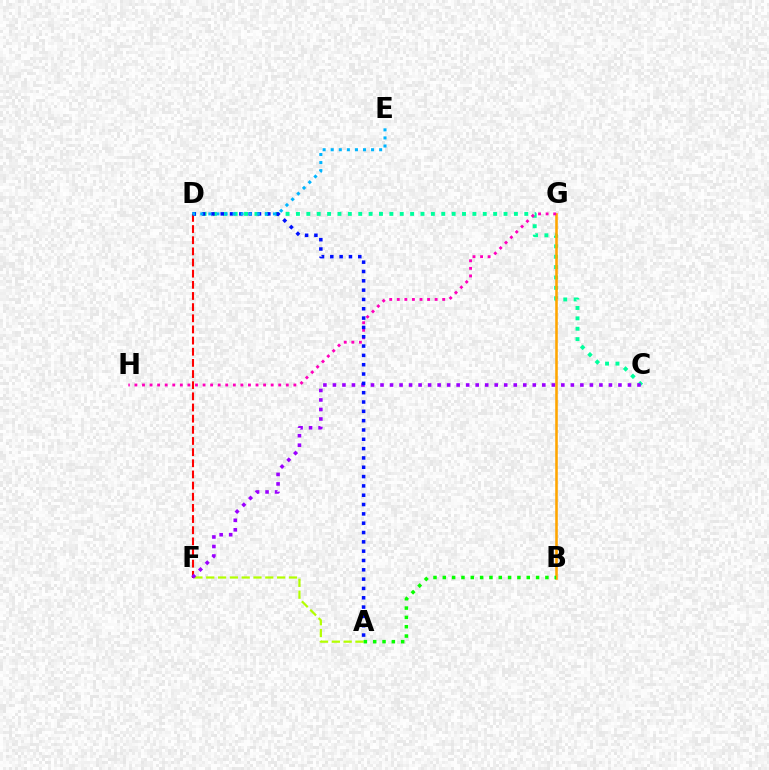{('A', 'F'): [{'color': '#b3ff00', 'line_style': 'dashed', 'thickness': 1.61}], ('C', 'D'): [{'color': '#00ff9d', 'line_style': 'dotted', 'thickness': 2.82}], ('B', 'G'): [{'color': '#ffa500', 'line_style': 'solid', 'thickness': 1.85}], ('A', 'B'): [{'color': '#08ff00', 'line_style': 'dotted', 'thickness': 2.53}], ('G', 'H'): [{'color': '#ff00bd', 'line_style': 'dotted', 'thickness': 2.06}], ('D', 'F'): [{'color': '#ff0000', 'line_style': 'dashed', 'thickness': 1.52}], ('C', 'F'): [{'color': '#9b00ff', 'line_style': 'dotted', 'thickness': 2.59}], ('A', 'D'): [{'color': '#0010ff', 'line_style': 'dotted', 'thickness': 2.53}], ('D', 'E'): [{'color': '#00b5ff', 'line_style': 'dotted', 'thickness': 2.19}]}